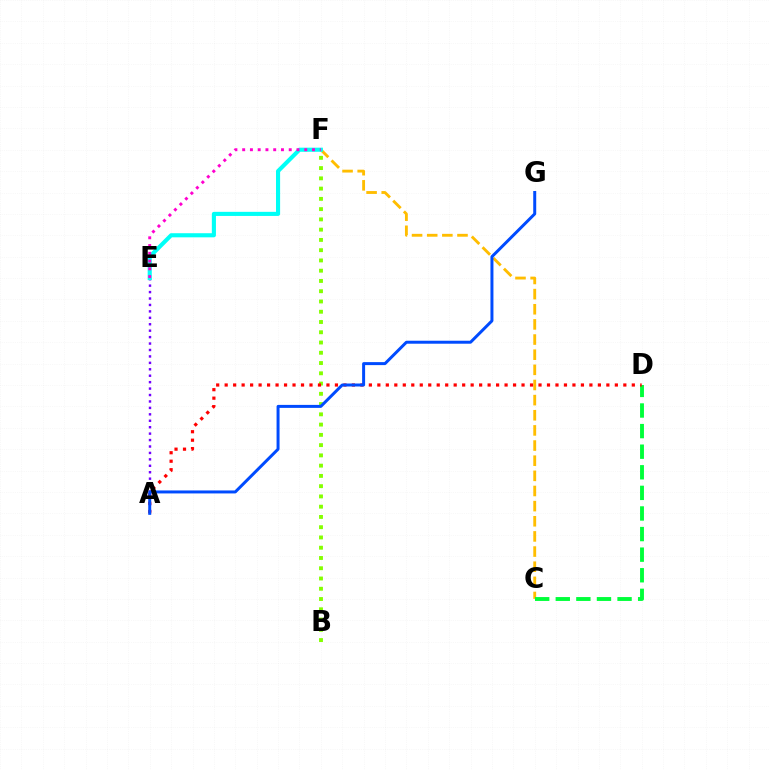{('B', 'F'): [{'color': '#84ff00', 'line_style': 'dotted', 'thickness': 2.79}], ('C', 'F'): [{'color': '#ffbd00', 'line_style': 'dashed', 'thickness': 2.06}], ('A', 'E'): [{'color': '#7200ff', 'line_style': 'dotted', 'thickness': 1.75}], ('C', 'D'): [{'color': '#00ff39', 'line_style': 'dashed', 'thickness': 2.8}], ('E', 'F'): [{'color': '#00fff6', 'line_style': 'solid', 'thickness': 2.96}, {'color': '#ff00cf', 'line_style': 'dotted', 'thickness': 2.11}], ('A', 'D'): [{'color': '#ff0000', 'line_style': 'dotted', 'thickness': 2.3}], ('A', 'G'): [{'color': '#004bff', 'line_style': 'solid', 'thickness': 2.15}]}